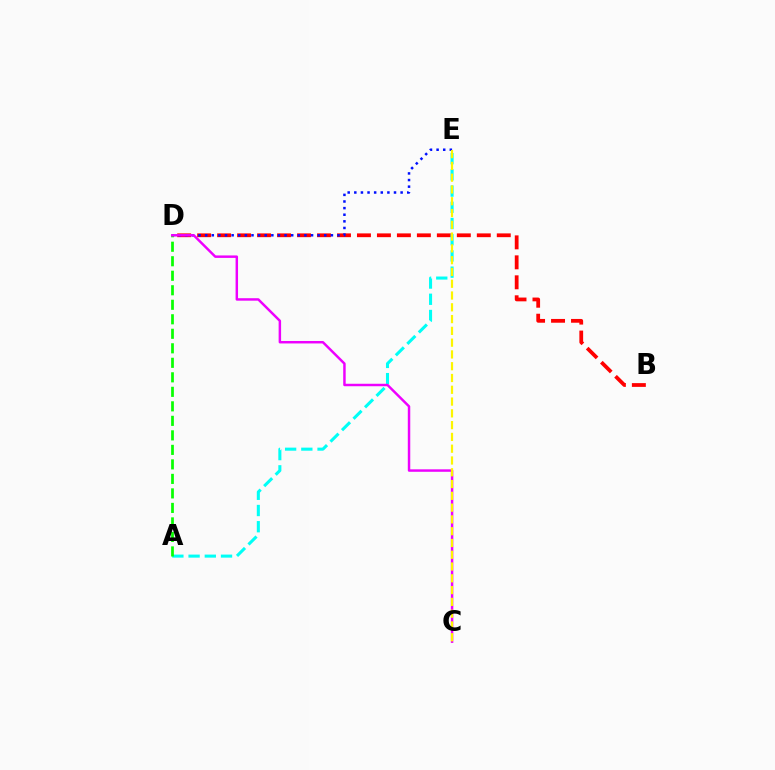{('B', 'D'): [{'color': '#ff0000', 'line_style': 'dashed', 'thickness': 2.71}], ('A', 'E'): [{'color': '#00fff6', 'line_style': 'dashed', 'thickness': 2.2}], ('D', 'E'): [{'color': '#0010ff', 'line_style': 'dotted', 'thickness': 1.8}], ('A', 'D'): [{'color': '#08ff00', 'line_style': 'dashed', 'thickness': 1.97}], ('C', 'D'): [{'color': '#ee00ff', 'line_style': 'solid', 'thickness': 1.77}], ('C', 'E'): [{'color': '#fcf500', 'line_style': 'dashed', 'thickness': 1.6}]}